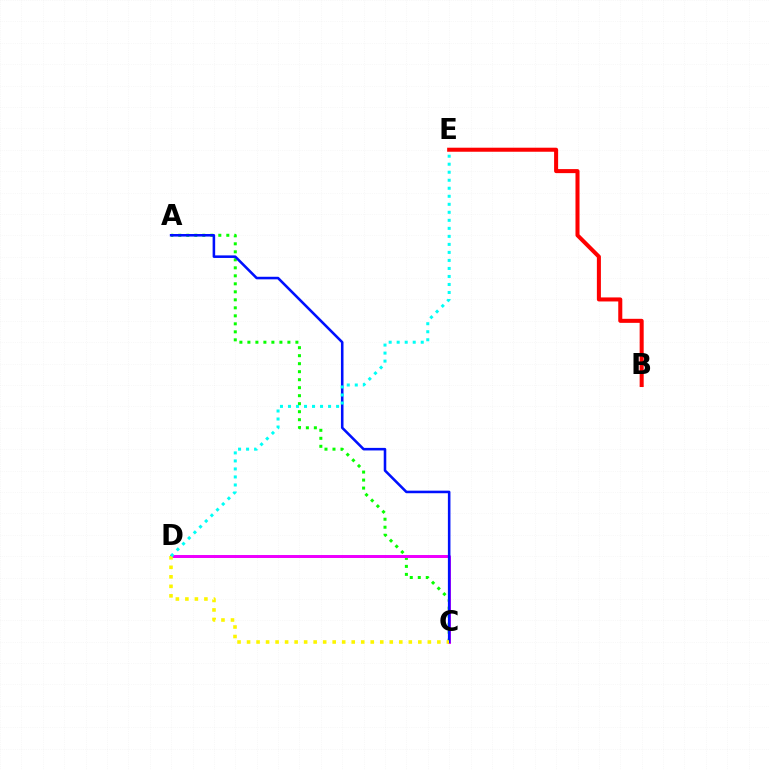{('A', 'C'): [{'color': '#08ff00', 'line_style': 'dotted', 'thickness': 2.17}, {'color': '#0010ff', 'line_style': 'solid', 'thickness': 1.84}], ('C', 'D'): [{'color': '#ee00ff', 'line_style': 'solid', 'thickness': 2.15}, {'color': '#fcf500', 'line_style': 'dotted', 'thickness': 2.59}], ('B', 'E'): [{'color': '#ff0000', 'line_style': 'solid', 'thickness': 2.91}], ('D', 'E'): [{'color': '#00fff6', 'line_style': 'dotted', 'thickness': 2.18}]}